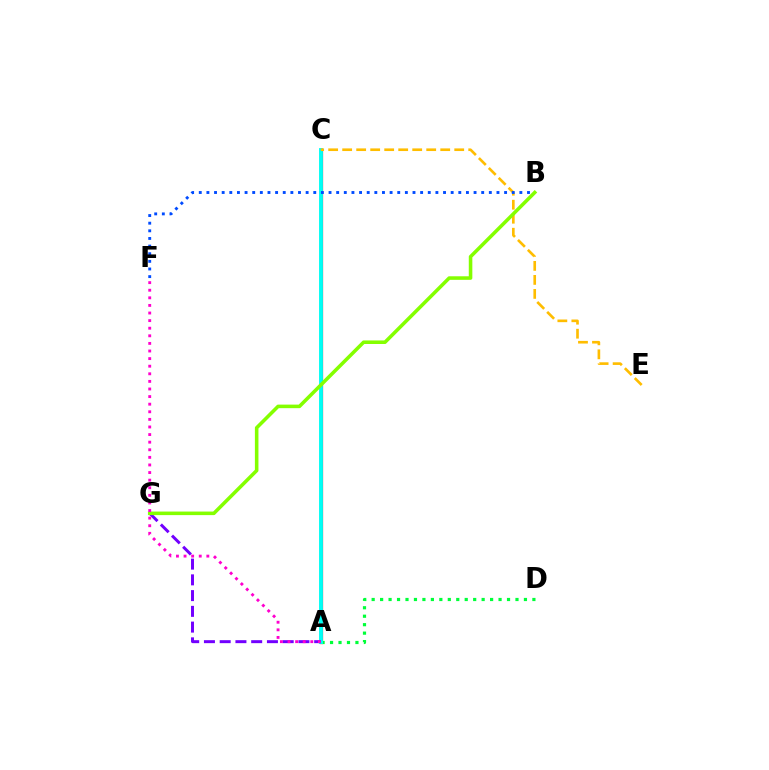{('A', 'C'): [{'color': '#ff0000', 'line_style': 'solid', 'thickness': 2.32}, {'color': '#00fff6', 'line_style': 'solid', 'thickness': 2.79}], ('A', 'D'): [{'color': '#00ff39', 'line_style': 'dotted', 'thickness': 2.3}], ('A', 'G'): [{'color': '#7200ff', 'line_style': 'dashed', 'thickness': 2.14}], ('C', 'E'): [{'color': '#ffbd00', 'line_style': 'dashed', 'thickness': 1.9}], ('B', 'F'): [{'color': '#004bff', 'line_style': 'dotted', 'thickness': 2.07}], ('B', 'G'): [{'color': '#84ff00', 'line_style': 'solid', 'thickness': 2.56}], ('A', 'F'): [{'color': '#ff00cf', 'line_style': 'dotted', 'thickness': 2.06}]}